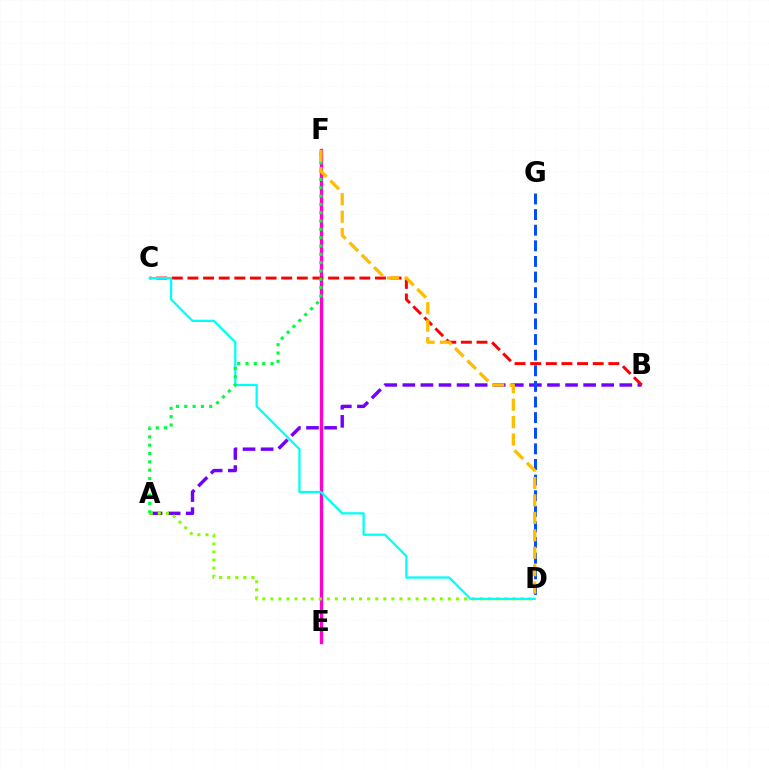{('E', 'F'): [{'color': '#ff00cf', 'line_style': 'solid', 'thickness': 2.4}], ('A', 'B'): [{'color': '#7200ff', 'line_style': 'dashed', 'thickness': 2.46}], ('A', 'D'): [{'color': '#84ff00', 'line_style': 'dotted', 'thickness': 2.19}], ('B', 'C'): [{'color': '#ff0000', 'line_style': 'dashed', 'thickness': 2.12}], ('C', 'D'): [{'color': '#00fff6', 'line_style': 'solid', 'thickness': 1.62}], ('A', 'F'): [{'color': '#00ff39', 'line_style': 'dotted', 'thickness': 2.26}], ('D', 'G'): [{'color': '#004bff', 'line_style': 'dashed', 'thickness': 2.12}], ('D', 'F'): [{'color': '#ffbd00', 'line_style': 'dashed', 'thickness': 2.37}]}